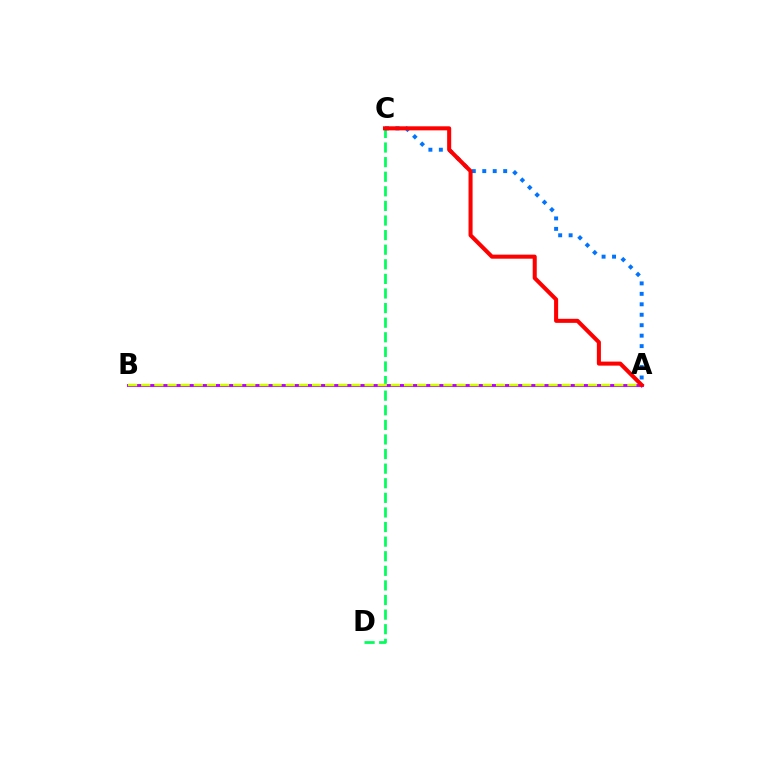{('C', 'D'): [{'color': '#00ff5c', 'line_style': 'dashed', 'thickness': 1.98}], ('A', 'B'): [{'color': '#b900ff', 'line_style': 'solid', 'thickness': 2.09}, {'color': '#d1ff00', 'line_style': 'dashed', 'thickness': 1.79}], ('A', 'C'): [{'color': '#0074ff', 'line_style': 'dotted', 'thickness': 2.84}, {'color': '#ff0000', 'line_style': 'solid', 'thickness': 2.92}]}